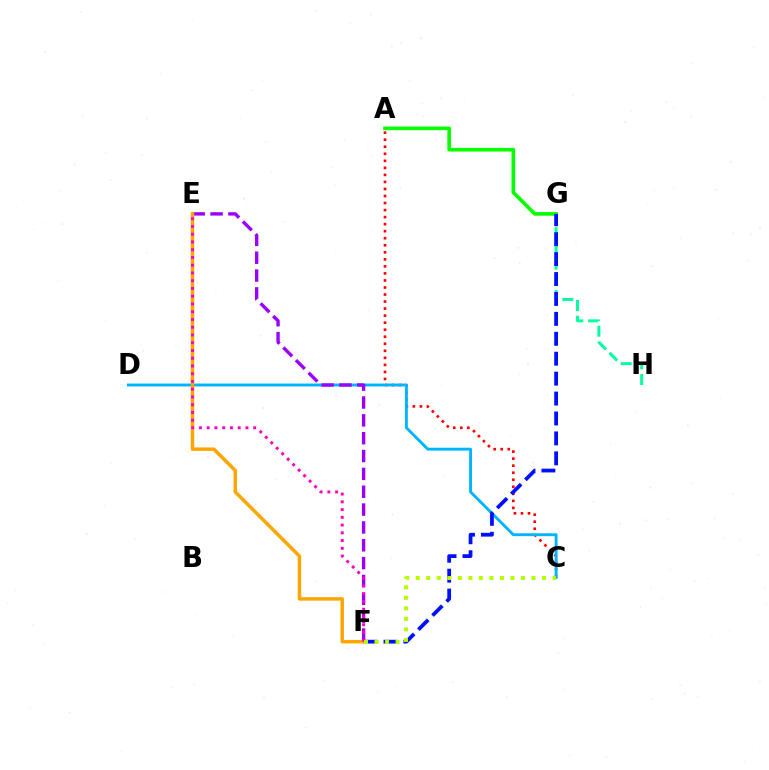{('A', 'C'): [{'color': '#ff0000', 'line_style': 'dotted', 'thickness': 1.91}], ('G', 'H'): [{'color': '#00ff9d', 'line_style': 'dashed', 'thickness': 2.13}], ('C', 'D'): [{'color': '#00b5ff', 'line_style': 'solid', 'thickness': 2.08}], ('E', 'F'): [{'color': '#9b00ff', 'line_style': 'dashed', 'thickness': 2.42}, {'color': '#ffa500', 'line_style': 'solid', 'thickness': 2.5}, {'color': '#ff00bd', 'line_style': 'dotted', 'thickness': 2.11}], ('A', 'G'): [{'color': '#08ff00', 'line_style': 'solid', 'thickness': 2.63}], ('F', 'G'): [{'color': '#0010ff', 'line_style': 'dashed', 'thickness': 2.71}], ('C', 'F'): [{'color': '#b3ff00', 'line_style': 'dotted', 'thickness': 2.86}]}